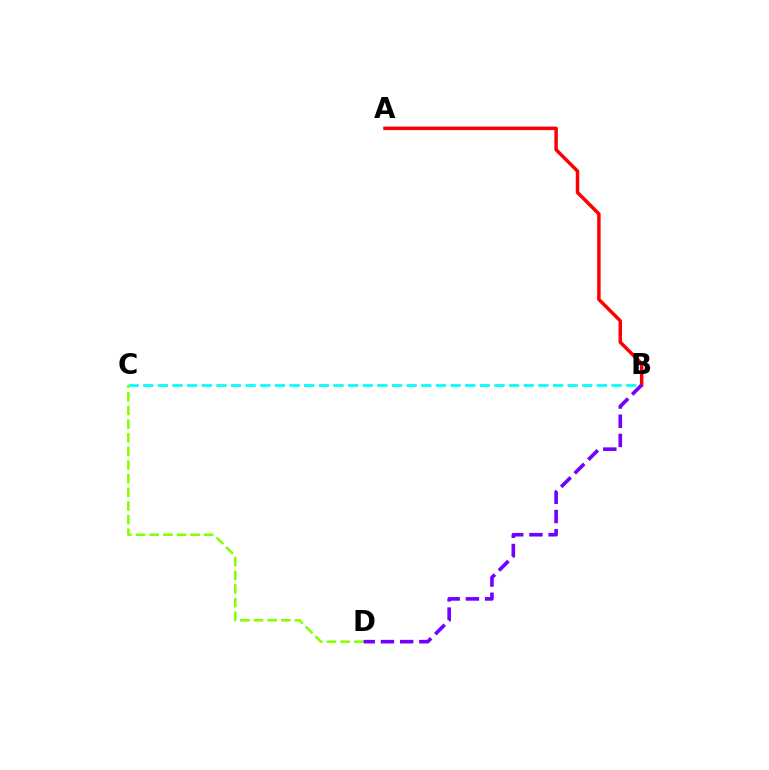{('B', 'C'): [{'color': '#00fff6', 'line_style': 'dashed', 'thickness': 1.99}], ('C', 'D'): [{'color': '#84ff00', 'line_style': 'dashed', 'thickness': 1.85}], ('A', 'B'): [{'color': '#ff0000', 'line_style': 'solid', 'thickness': 2.52}], ('B', 'D'): [{'color': '#7200ff', 'line_style': 'dashed', 'thickness': 2.61}]}